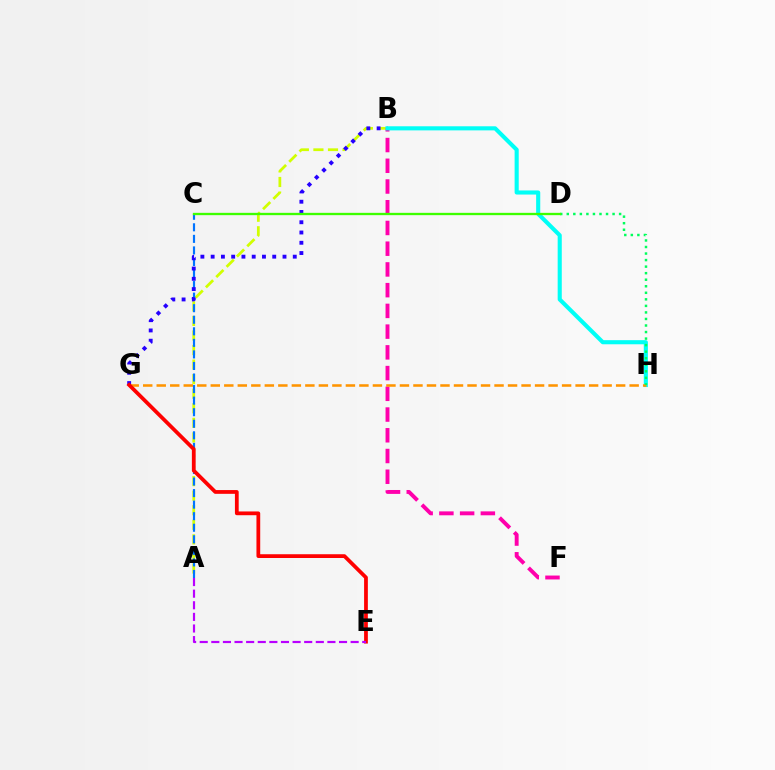{('A', 'B'): [{'color': '#d1ff00', 'line_style': 'dashed', 'thickness': 1.98}], ('A', 'C'): [{'color': '#0074ff', 'line_style': 'dashed', 'thickness': 1.57}], ('B', 'F'): [{'color': '#ff00ac', 'line_style': 'dashed', 'thickness': 2.82}], ('B', 'G'): [{'color': '#2500ff', 'line_style': 'dotted', 'thickness': 2.79}], ('B', 'H'): [{'color': '#00fff6', 'line_style': 'solid', 'thickness': 2.95}], ('G', 'H'): [{'color': '#ff9400', 'line_style': 'dashed', 'thickness': 1.84}], ('D', 'H'): [{'color': '#00ff5c', 'line_style': 'dotted', 'thickness': 1.78}], ('E', 'G'): [{'color': '#ff0000', 'line_style': 'solid', 'thickness': 2.71}], ('A', 'E'): [{'color': '#b900ff', 'line_style': 'dashed', 'thickness': 1.58}], ('C', 'D'): [{'color': '#3dff00', 'line_style': 'solid', 'thickness': 1.67}]}